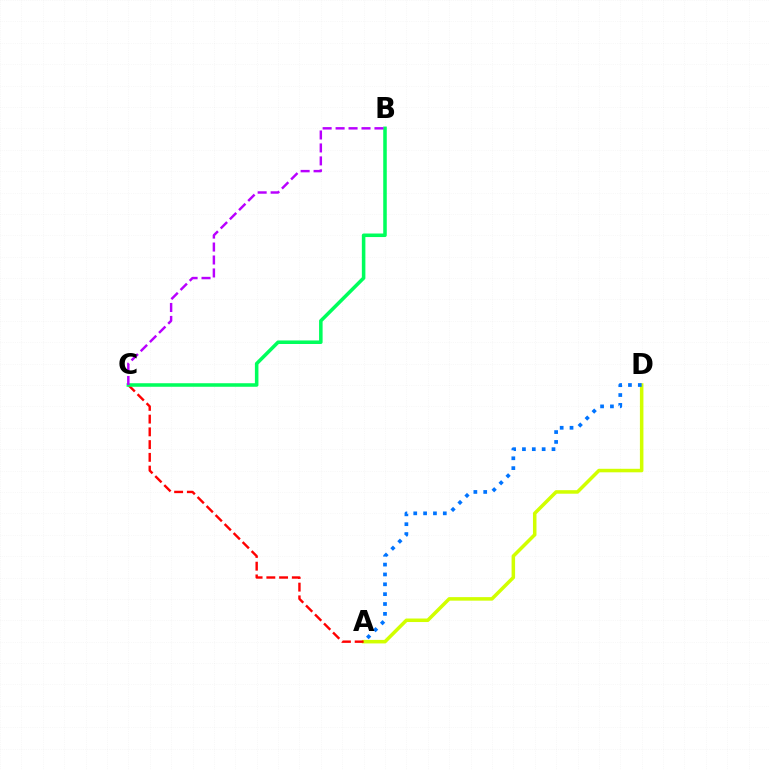{('A', 'D'): [{'color': '#d1ff00', 'line_style': 'solid', 'thickness': 2.54}, {'color': '#0074ff', 'line_style': 'dotted', 'thickness': 2.68}], ('A', 'C'): [{'color': '#ff0000', 'line_style': 'dashed', 'thickness': 1.73}], ('B', 'C'): [{'color': '#00ff5c', 'line_style': 'solid', 'thickness': 2.55}, {'color': '#b900ff', 'line_style': 'dashed', 'thickness': 1.76}]}